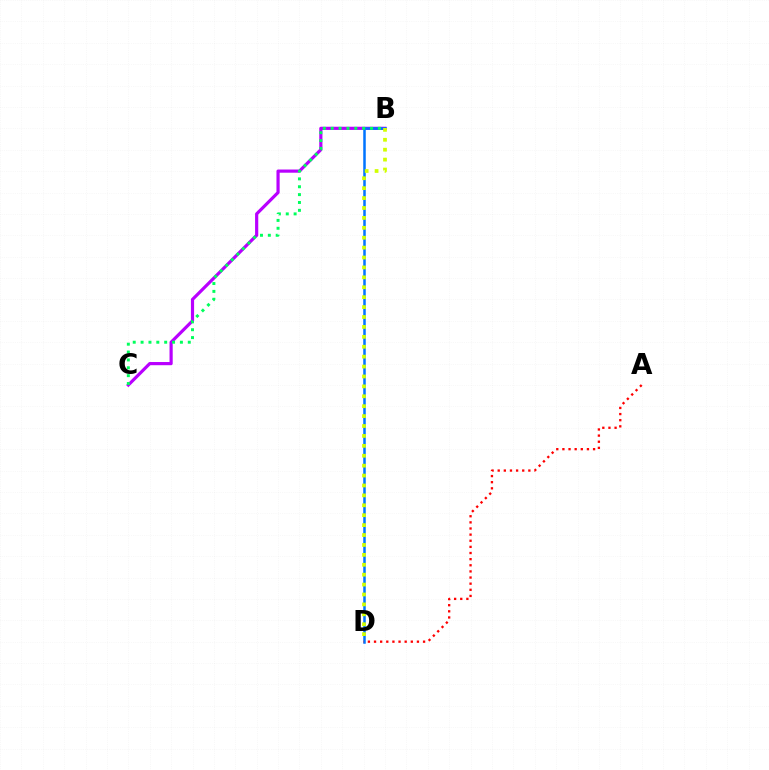{('B', 'C'): [{'color': '#b900ff', 'line_style': 'solid', 'thickness': 2.29}, {'color': '#00ff5c', 'line_style': 'dotted', 'thickness': 2.14}], ('B', 'D'): [{'color': '#0074ff', 'line_style': 'solid', 'thickness': 1.81}, {'color': '#d1ff00', 'line_style': 'dotted', 'thickness': 2.69}], ('A', 'D'): [{'color': '#ff0000', 'line_style': 'dotted', 'thickness': 1.67}]}